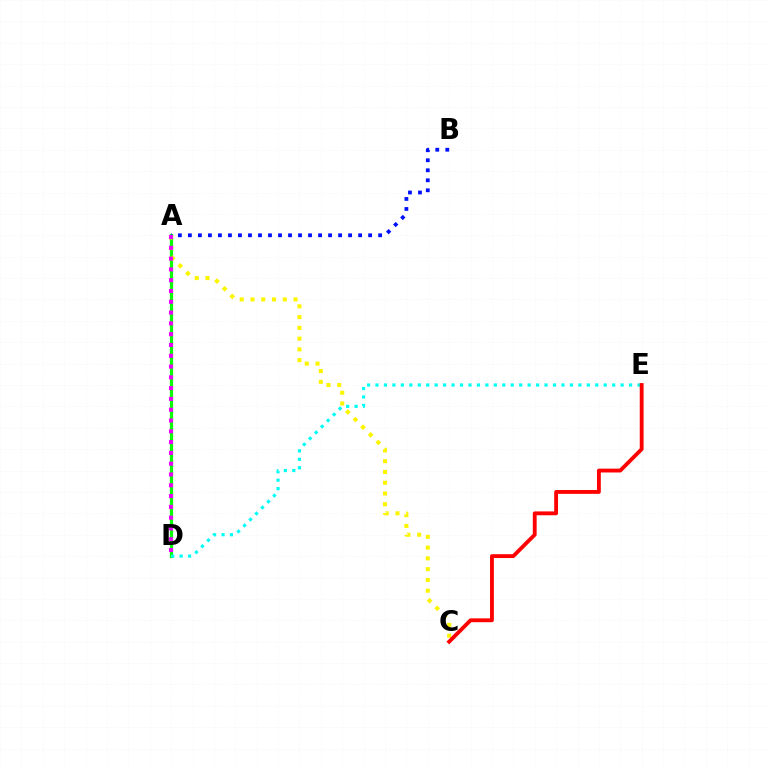{('A', 'D'): [{'color': '#08ff00', 'line_style': 'solid', 'thickness': 2.32}, {'color': '#ee00ff', 'line_style': 'dotted', 'thickness': 2.93}], ('A', 'C'): [{'color': '#fcf500', 'line_style': 'dotted', 'thickness': 2.93}], ('D', 'E'): [{'color': '#00fff6', 'line_style': 'dotted', 'thickness': 2.3}], ('A', 'B'): [{'color': '#0010ff', 'line_style': 'dotted', 'thickness': 2.72}], ('C', 'E'): [{'color': '#ff0000', 'line_style': 'solid', 'thickness': 2.76}]}